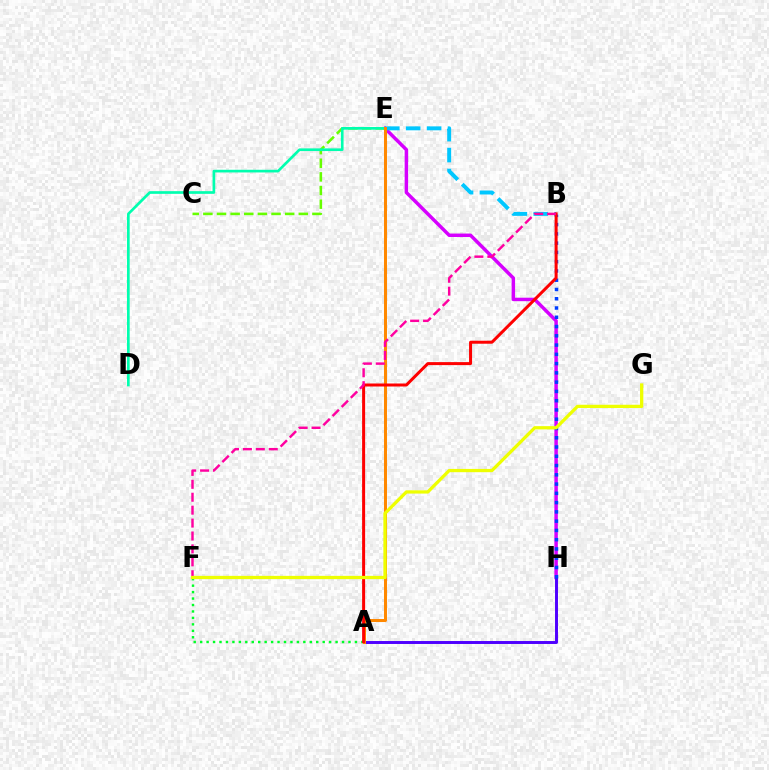{('E', 'H'): [{'color': '#d600ff', 'line_style': 'solid', 'thickness': 2.5}], ('A', 'H'): [{'color': '#4f00ff', 'line_style': 'solid', 'thickness': 2.12}], ('A', 'F'): [{'color': '#00ff27', 'line_style': 'dotted', 'thickness': 1.75}], ('B', 'E'): [{'color': '#00c7ff', 'line_style': 'dashed', 'thickness': 2.84}], ('C', 'E'): [{'color': '#66ff00', 'line_style': 'dashed', 'thickness': 1.85}], ('D', 'E'): [{'color': '#00ffaf', 'line_style': 'solid', 'thickness': 1.93}], ('A', 'E'): [{'color': '#ff8800', 'line_style': 'solid', 'thickness': 2.16}], ('B', 'H'): [{'color': '#003fff', 'line_style': 'dotted', 'thickness': 2.52}], ('A', 'B'): [{'color': '#ff0000', 'line_style': 'solid', 'thickness': 2.16}], ('B', 'F'): [{'color': '#ff00a0', 'line_style': 'dashed', 'thickness': 1.76}], ('F', 'G'): [{'color': '#eeff00', 'line_style': 'solid', 'thickness': 2.35}]}